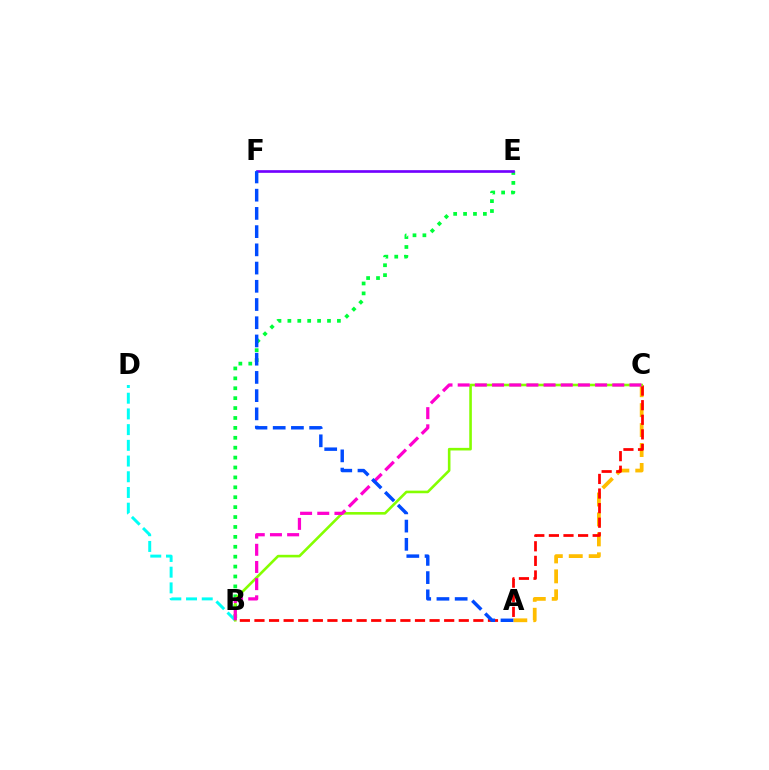{('A', 'C'): [{'color': '#ffbd00', 'line_style': 'dashed', 'thickness': 2.71}], ('B', 'E'): [{'color': '#00ff39', 'line_style': 'dotted', 'thickness': 2.69}], ('E', 'F'): [{'color': '#7200ff', 'line_style': 'solid', 'thickness': 1.92}], ('B', 'D'): [{'color': '#00fff6', 'line_style': 'dashed', 'thickness': 2.13}], ('B', 'C'): [{'color': '#ff0000', 'line_style': 'dashed', 'thickness': 1.98}, {'color': '#84ff00', 'line_style': 'solid', 'thickness': 1.87}, {'color': '#ff00cf', 'line_style': 'dashed', 'thickness': 2.33}], ('A', 'F'): [{'color': '#004bff', 'line_style': 'dashed', 'thickness': 2.48}]}